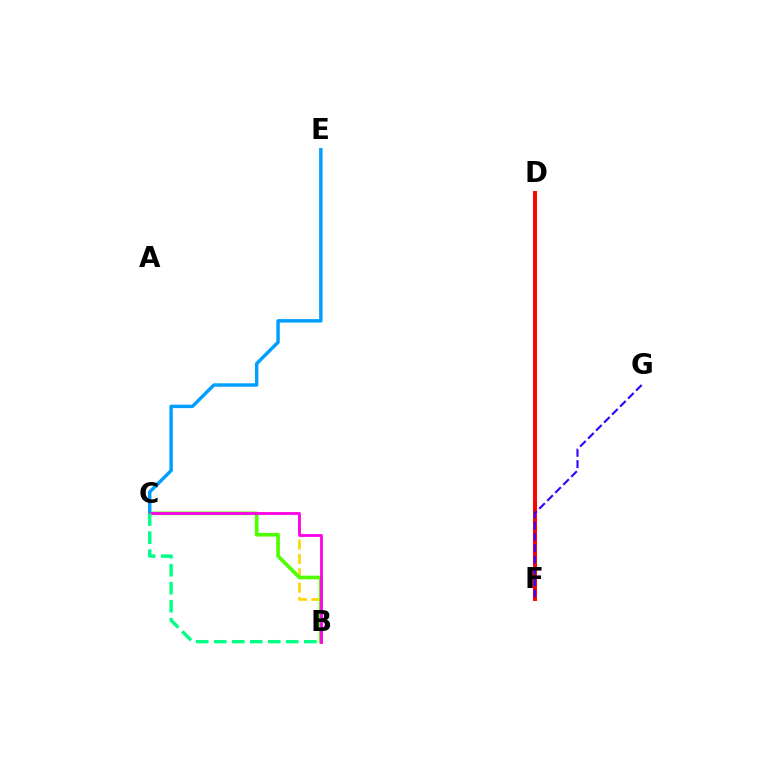{('B', 'C'): [{'color': '#ffd500', 'line_style': 'dashed', 'thickness': 1.95}, {'color': '#4fff00', 'line_style': 'solid', 'thickness': 2.64}, {'color': '#ff00ed', 'line_style': 'solid', 'thickness': 2.02}, {'color': '#00ff86', 'line_style': 'dashed', 'thickness': 2.45}], ('C', 'E'): [{'color': '#009eff', 'line_style': 'solid', 'thickness': 2.47}], ('D', 'F'): [{'color': '#ff0000', 'line_style': 'solid', 'thickness': 2.85}], ('F', 'G'): [{'color': '#3700ff', 'line_style': 'dashed', 'thickness': 1.54}]}